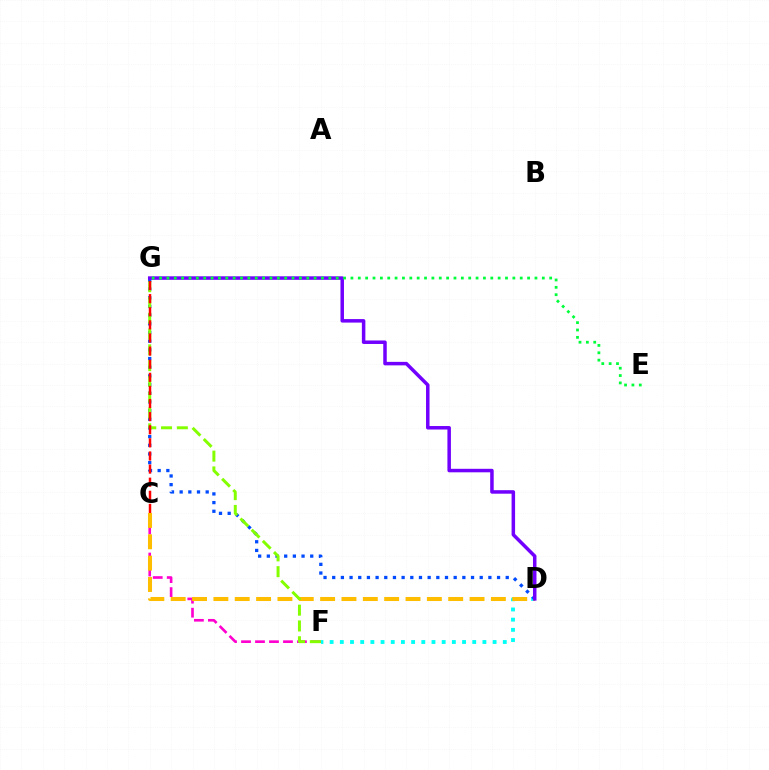{('C', 'F'): [{'color': '#ff00cf', 'line_style': 'dashed', 'thickness': 1.9}], ('D', 'F'): [{'color': '#00fff6', 'line_style': 'dotted', 'thickness': 2.77}], ('C', 'D'): [{'color': '#ffbd00', 'line_style': 'dashed', 'thickness': 2.9}], ('D', 'G'): [{'color': '#004bff', 'line_style': 'dotted', 'thickness': 2.36}, {'color': '#7200ff', 'line_style': 'solid', 'thickness': 2.52}], ('F', 'G'): [{'color': '#84ff00', 'line_style': 'dashed', 'thickness': 2.15}], ('C', 'G'): [{'color': '#ff0000', 'line_style': 'dashed', 'thickness': 1.78}], ('E', 'G'): [{'color': '#00ff39', 'line_style': 'dotted', 'thickness': 2.0}]}